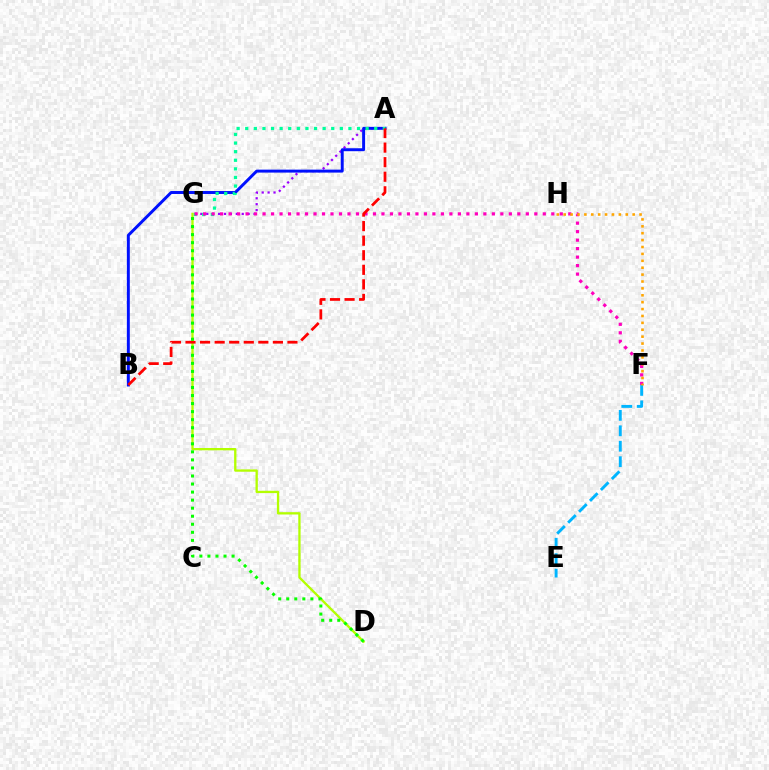{('A', 'G'): [{'color': '#9b00ff', 'line_style': 'dotted', 'thickness': 1.61}, {'color': '#00ff9d', 'line_style': 'dotted', 'thickness': 2.34}], ('A', 'B'): [{'color': '#0010ff', 'line_style': 'solid', 'thickness': 2.13}, {'color': '#ff0000', 'line_style': 'dashed', 'thickness': 1.98}], ('F', 'G'): [{'color': '#ff00bd', 'line_style': 'dotted', 'thickness': 2.31}], ('E', 'F'): [{'color': '#00b5ff', 'line_style': 'dashed', 'thickness': 2.1}], ('F', 'H'): [{'color': '#ffa500', 'line_style': 'dotted', 'thickness': 1.87}], ('D', 'G'): [{'color': '#b3ff00', 'line_style': 'solid', 'thickness': 1.67}, {'color': '#08ff00', 'line_style': 'dotted', 'thickness': 2.19}]}